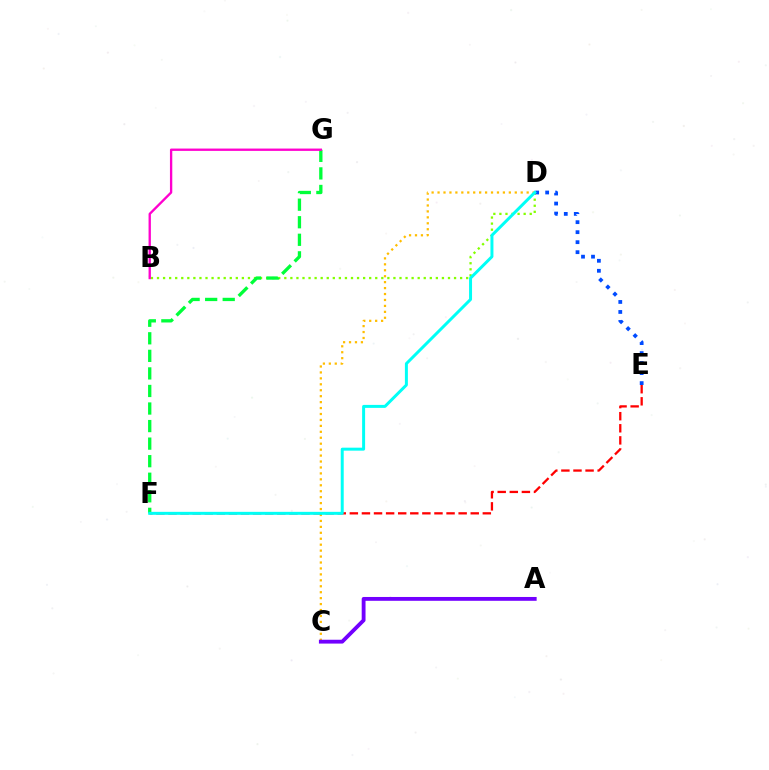{('B', 'D'): [{'color': '#84ff00', 'line_style': 'dotted', 'thickness': 1.65}], ('C', 'D'): [{'color': '#ffbd00', 'line_style': 'dotted', 'thickness': 1.61}], ('F', 'G'): [{'color': '#00ff39', 'line_style': 'dashed', 'thickness': 2.38}], ('D', 'E'): [{'color': '#004bff', 'line_style': 'dotted', 'thickness': 2.72}], ('E', 'F'): [{'color': '#ff0000', 'line_style': 'dashed', 'thickness': 1.64}], ('D', 'F'): [{'color': '#00fff6', 'line_style': 'solid', 'thickness': 2.14}], ('A', 'C'): [{'color': '#7200ff', 'line_style': 'solid', 'thickness': 2.76}], ('B', 'G'): [{'color': '#ff00cf', 'line_style': 'solid', 'thickness': 1.68}]}